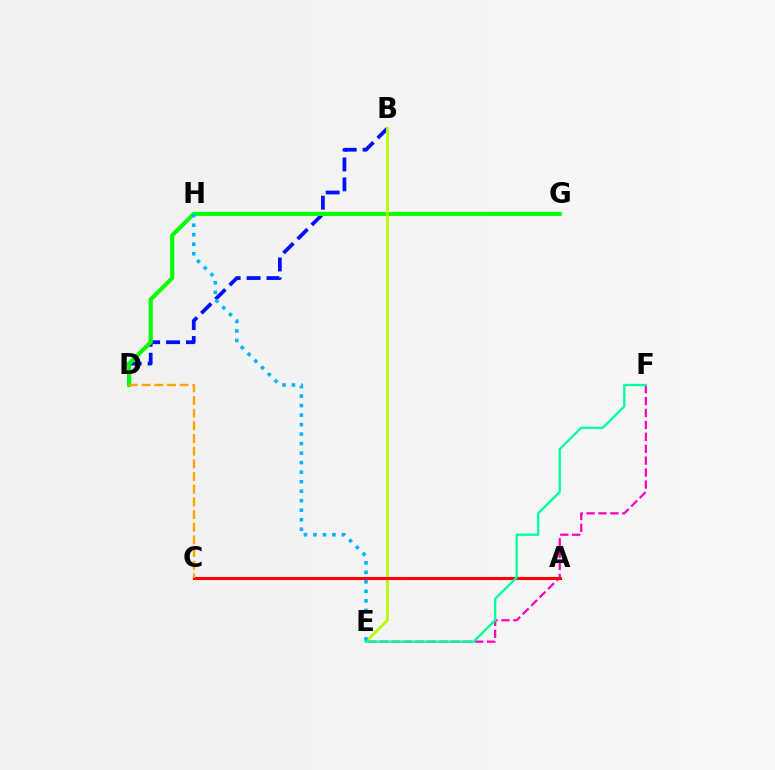{('B', 'D'): [{'color': '#0010ff', 'line_style': 'dashed', 'thickness': 2.71}], ('D', 'G'): [{'color': '#08ff00', 'line_style': 'solid', 'thickness': 2.96}], ('B', 'E'): [{'color': '#b3ff00', 'line_style': 'solid', 'thickness': 2.03}], ('E', 'F'): [{'color': '#ff00bd', 'line_style': 'dashed', 'thickness': 1.62}, {'color': '#00ff9d', 'line_style': 'solid', 'thickness': 1.68}], ('A', 'C'): [{'color': '#9b00ff', 'line_style': 'dotted', 'thickness': 1.97}, {'color': '#ff0000', 'line_style': 'solid', 'thickness': 2.23}], ('E', 'H'): [{'color': '#00b5ff', 'line_style': 'dotted', 'thickness': 2.58}], ('C', 'D'): [{'color': '#ffa500', 'line_style': 'dashed', 'thickness': 1.72}]}